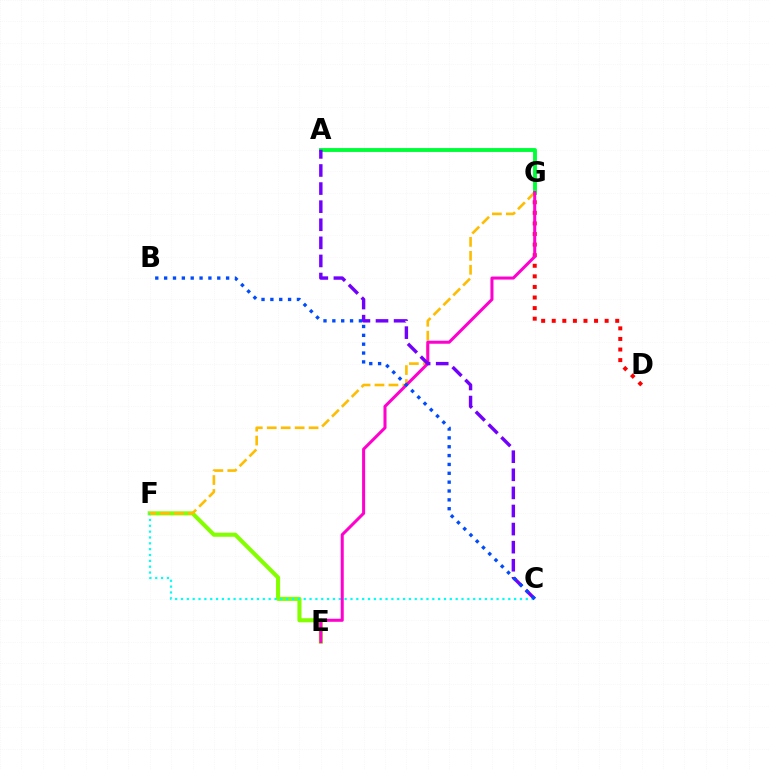{('D', 'G'): [{'color': '#ff0000', 'line_style': 'dotted', 'thickness': 2.88}], ('E', 'F'): [{'color': '#84ff00', 'line_style': 'solid', 'thickness': 2.94}], ('C', 'F'): [{'color': '#00fff6', 'line_style': 'dotted', 'thickness': 1.59}], ('F', 'G'): [{'color': '#ffbd00', 'line_style': 'dashed', 'thickness': 1.89}], ('A', 'G'): [{'color': '#00ff39', 'line_style': 'solid', 'thickness': 2.81}], ('E', 'G'): [{'color': '#ff00cf', 'line_style': 'solid', 'thickness': 2.19}], ('A', 'C'): [{'color': '#7200ff', 'line_style': 'dashed', 'thickness': 2.46}], ('B', 'C'): [{'color': '#004bff', 'line_style': 'dotted', 'thickness': 2.41}]}